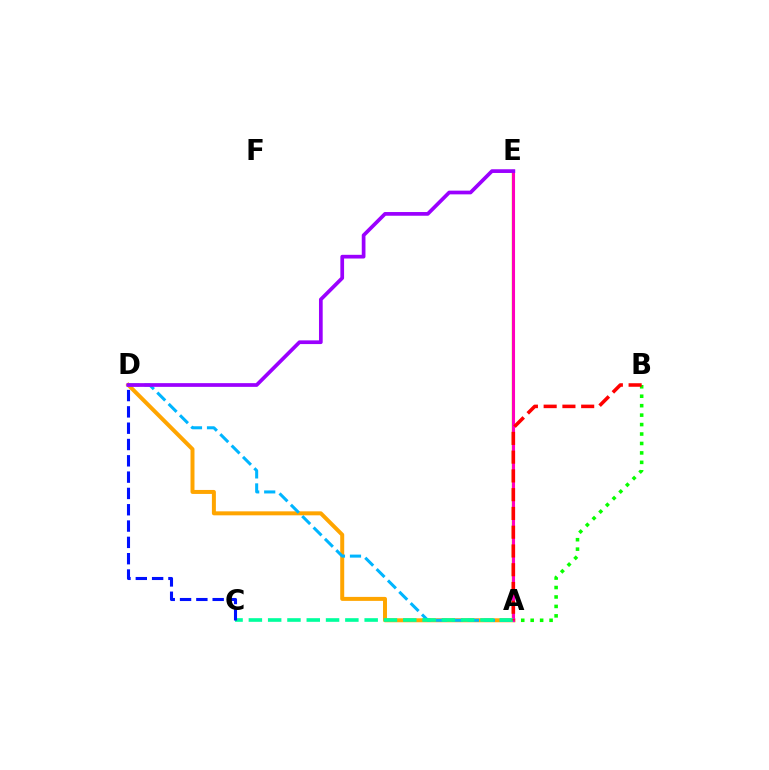{('A', 'D'): [{'color': '#ffa500', 'line_style': 'solid', 'thickness': 2.87}, {'color': '#00b5ff', 'line_style': 'dashed', 'thickness': 2.18}], ('A', 'E'): [{'color': '#b3ff00', 'line_style': 'solid', 'thickness': 1.76}, {'color': '#ff00bd', 'line_style': 'solid', 'thickness': 2.22}], ('A', 'B'): [{'color': '#08ff00', 'line_style': 'dotted', 'thickness': 2.57}, {'color': '#ff0000', 'line_style': 'dashed', 'thickness': 2.55}], ('A', 'C'): [{'color': '#00ff9d', 'line_style': 'dashed', 'thickness': 2.62}], ('C', 'D'): [{'color': '#0010ff', 'line_style': 'dashed', 'thickness': 2.22}], ('D', 'E'): [{'color': '#9b00ff', 'line_style': 'solid', 'thickness': 2.67}]}